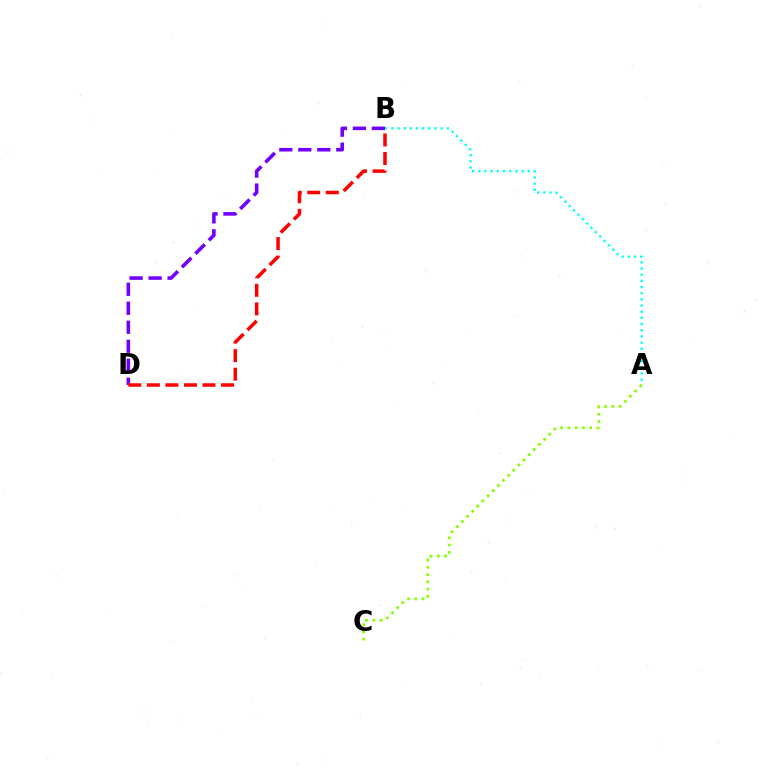{('B', 'D'): [{'color': '#7200ff', 'line_style': 'dashed', 'thickness': 2.58}, {'color': '#ff0000', 'line_style': 'dashed', 'thickness': 2.52}], ('A', 'B'): [{'color': '#00fff6', 'line_style': 'dotted', 'thickness': 1.68}], ('A', 'C'): [{'color': '#84ff00', 'line_style': 'dotted', 'thickness': 1.97}]}